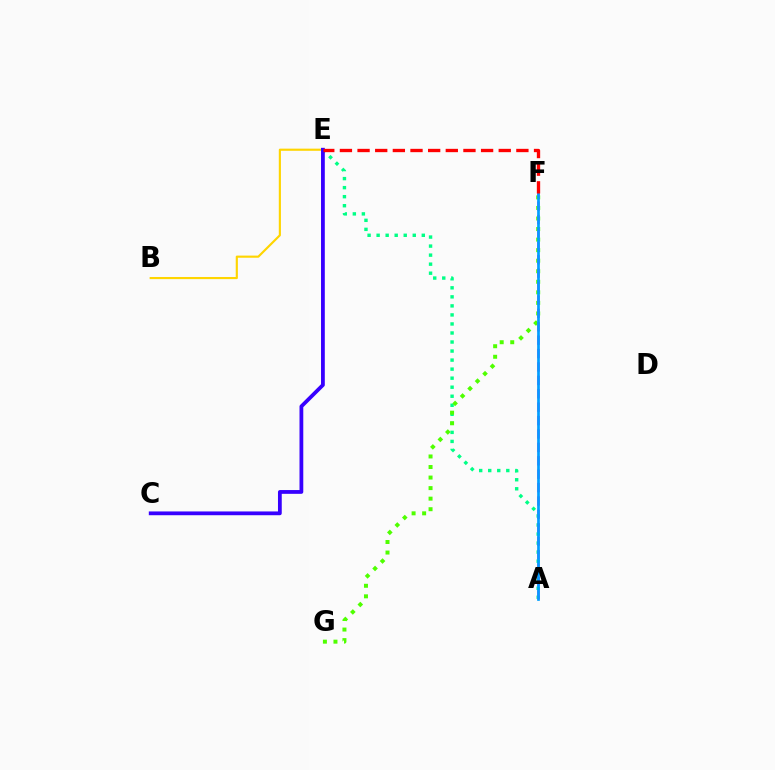{('A', 'E'): [{'color': '#00ff86', 'line_style': 'dotted', 'thickness': 2.45}], ('B', 'E'): [{'color': '#ffd500', 'line_style': 'solid', 'thickness': 1.55}], ('F', 'G'): [{'color': '#4fff00', 'line_style': 'dotted', 'thickness': 2.87}], ('C', 'E'): [{'color': '#3700ff', 'line_style': 'solid', 'thickness': 2.72}], ('A', 'F'): [{'color': '#ff00ed', 'line_style': 'dashed', 'thickness': 1.82}, {'color': '#009eff', 'line_style': 'solid', 'thickness': 1.94}], ('E', 'F'): [{'color': '#ff0000', 'line_style': 'dashed', 'thickness': 2.4}]}